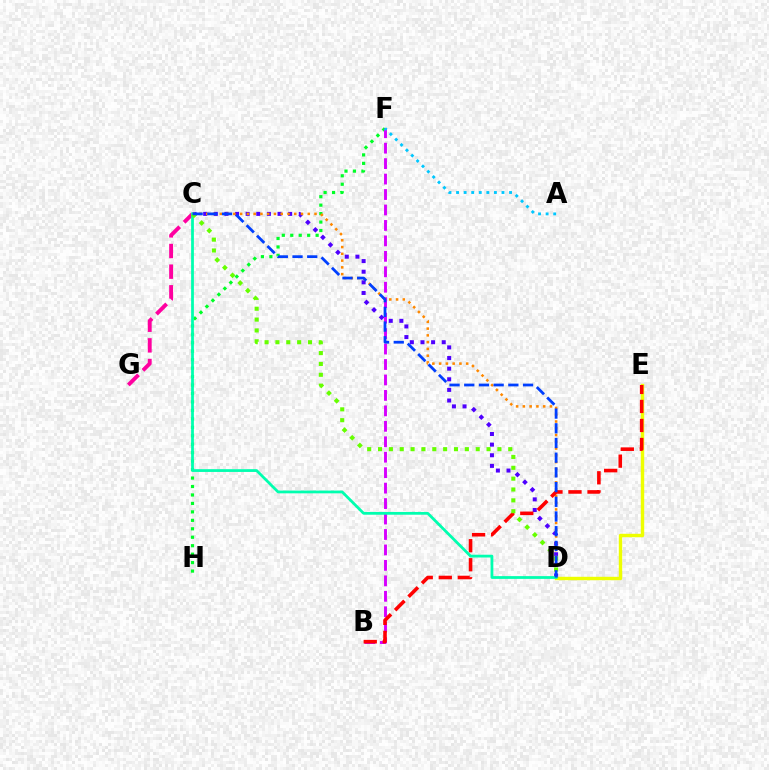{('F', 'H'): [{'color': '#00ff27', 'line_style': 'dotted', 'thickness': 2.3}], ('D', 'E'): [{'color': '#eeff00', 'line_style': 'solid', 'thickness': 2.46}], ('C', 'D'): [{'color': '#4f00ff', 'line_style': 'dotted', 'thickness': 2.89}, {'color': '#ff8800', 'line_style': 'dotted', 'thickness': 1.84}, {'color': '#00ffaf', 'line_style': 'solid', 'thickness': 1.99}, {'color': '#66ff00', 'line_style': 'dotted', 'thickness': 2.95}, {'color': '#003fff', 'line_style': 'dashed', 'thickness': 2.0}], ('B', 'F'): [{'color': '#d600ff', 'line_style': 'dashed', 'thickness': 2.1}], ('C', 'G'): [{'color': '#ff00a0', 'line_style': 'dashed', 'thickness': 2.8}], ('B', 'E'): [{'color': '#ff0000', 'line_style': 'dashed', 'thickness': 2.58}], ('A', 'F'): [{'color': '#00c7ff', 'line_style': 'dotted', 'thickness': 2.06}]}